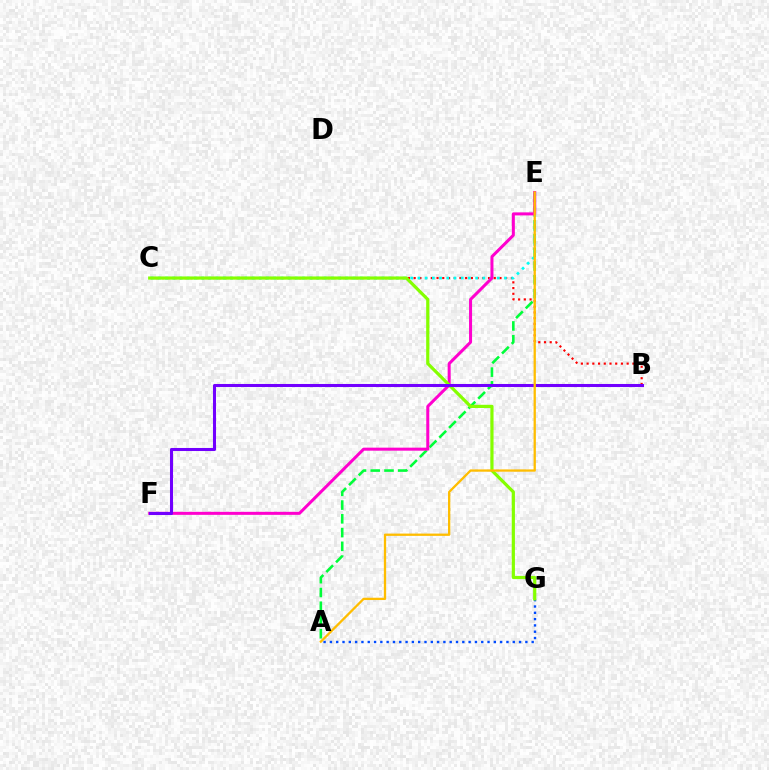{('A', 'E'): [{'color': '#00ff39', 'line_style': 'dashed', 'thickness': 1.87}, {'color': '#ffbd00', 'line_style': 'solid', 'thickness': 1.66}], ('B', 'C'): [{'color': '#ff0000', 'line_style': 'dotted', 'thickness': 1.55}], ('C', 'E'): [{'color': '#00fff6', 'line_style': 'dotted', 'thickness': 1.96}], ('E', 'F'): [{'color': '#ff00cf', 'line_style': 'solid', 'thickness': 2.17}], ('A', 'G'): [{'color': '#004bff', 'line_style': 'dotted', 'thickness': 1.71}], ('C', 'G'): [{'color': '#84ff00', 'line_style': 'solid', 'thickness': 2.3}], ('B', 'F'): [{'color': '#7200ff', 'line_style': 'solid', 'thickness': 2.19}]}